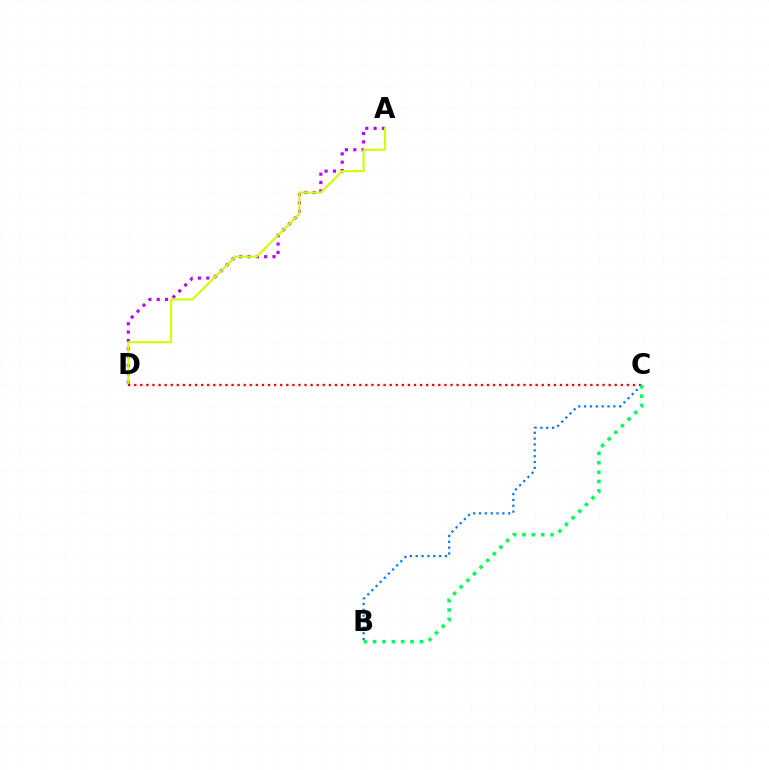{('A', 'D'): [{'color': '#b900ff', 'line_style': 'dotted', 'thickness': 2.27}, {'color': '#d1ff00', 'line_style': 'solid', 'thickness': 1.52}], ('B', 'C'): [{'color': '#0074ff', 'line_style': 'dotted', 'thickness': 1.59}, {'color': '#00ff5c', 'line_style': 'dotted', 'thickness': 2.55}], ('C', 'D'): [{'color': '#ff0000', 'line_style': 'dotted', 'thickness': 1.65}]}